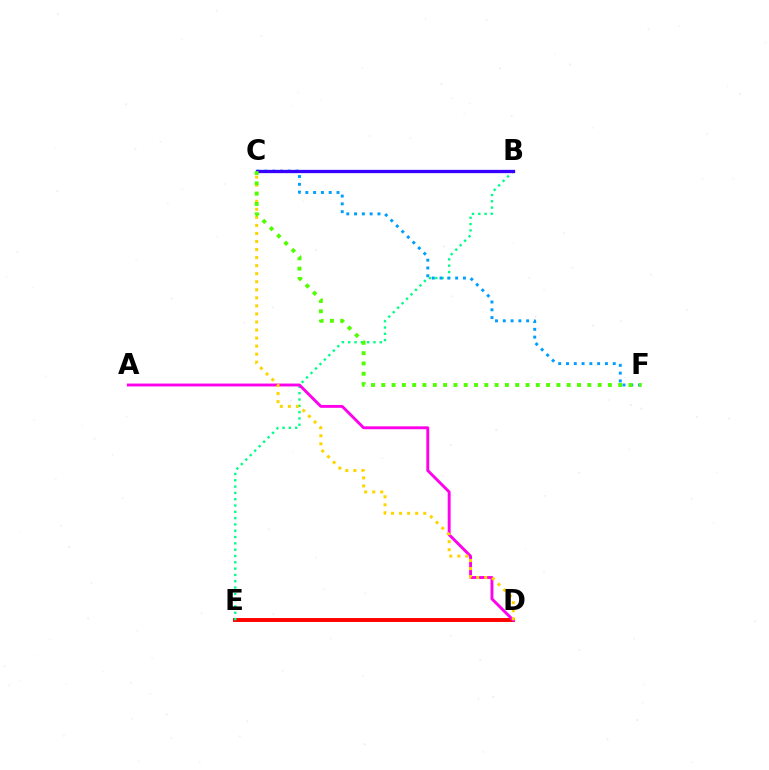{('D', 'E'): [{'color': '#ff0000', 'line_style': 'solid', 'thickness': 2.83}], ('B', 'E'): [{'color': '#00ff86', 'line_style': 'dotted', 'thickness': 1.71}], ('C', 'F'): [{'color': '#009eff', 'line_style': 'dotted', 'thickness': 2.12}, {'color': '#4fff00', 'line_style': 'dotted', 'thickness': 2.8}], ('A', 'D'): [{'color': '#ff00ed', 'line_style': 'solid', 'thickness': 2.08}], ('B', 'C'): [{'color': '#3700ff', 'line_style': 'solid', 'thickness': 2.37}], ('C', 'D'): [{'color': '#ffd500', 'line_style': 'dotted', 'thickness': 2.19}]}